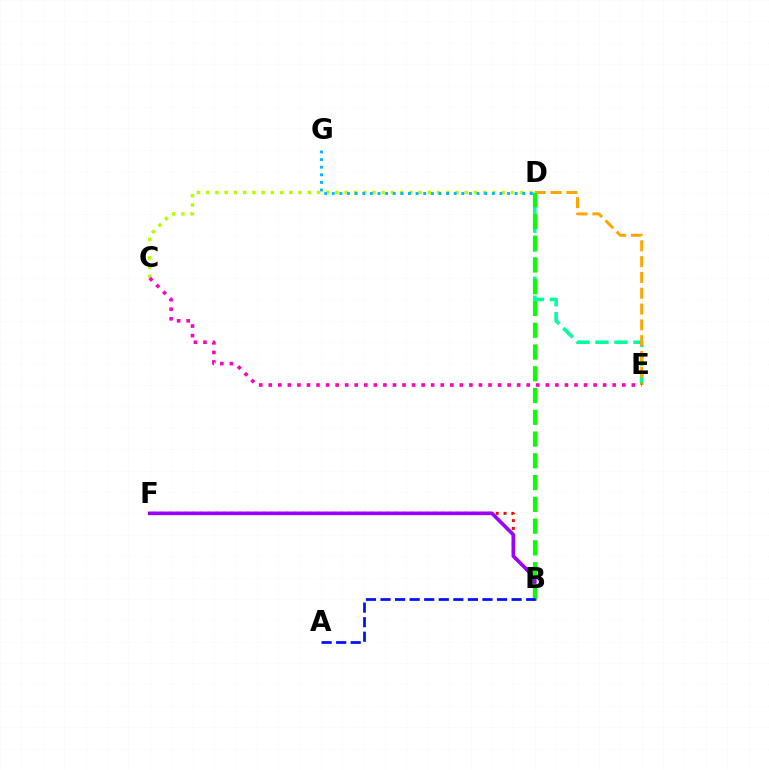{('B', 'F'): [{'color': '#ff0000', 'line_style': 'dotted', 'thickness': 2.12}, {'color': '#9b00ff', 'line_style': 'solid', 'thickness': 2.62}], ('C', 'D'): [{'color': '#b3ff00', 'line_style': 'dotted', 'thickness': 2.51}], ('D', 'E'): [{'color': '#00ff9d', 'line_style': 'dashed', 'thickness': 2.58}, {'color': '#ffa500', 'line_style': 'dashed', 'thickness': 2.15}], ('B', 'D'): [{'color': '#08ff00', 'line_style': 'dashed', 'thickness': 2.96}], ('C', 'E'): [{'color': '#ff00bd', 'line_style': 'dotted', 'thickness': 2.6}], ('A', 'B'): [{'color': '#0010ff', 'line_style': 'dashed', 'thickness': 1.98}], ('D', 'G'): [{'color': '#00b5ff', 'line_style': 'dotted', 'thickness': 2.07}]}